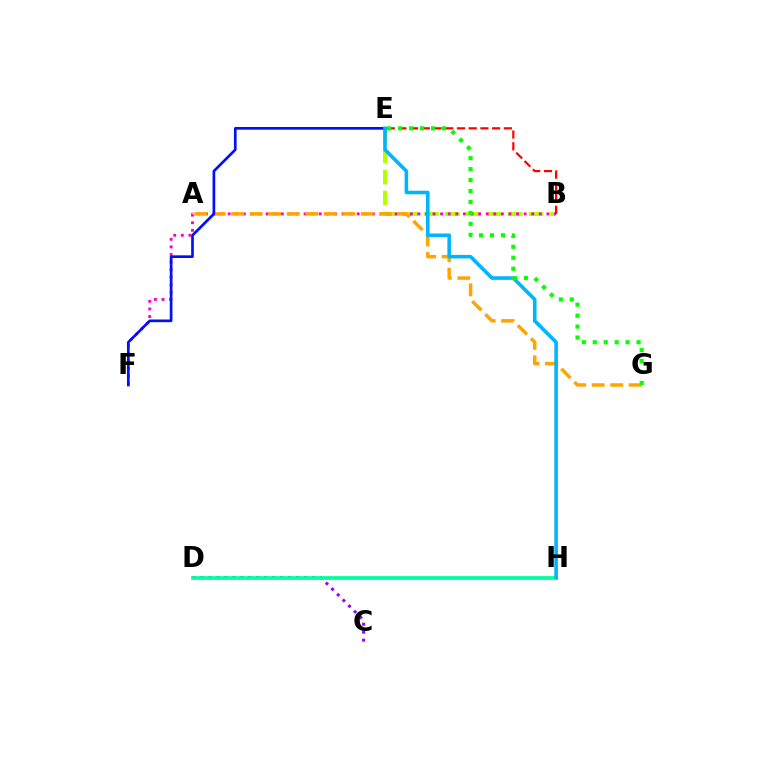{('B', 'E'): [{'color': '#b3ff00', 'line_style': 'dashed', 'thickness': 2.84}, {'color': '#ff0000', 'line_style': 'dashed', 'thickness': 1.59}], ('C', 'D'): [{'color': '#9b00ff', 'line_style': 'dotted', 'thickness': 2.17}], ('D', 'H'): [{'color': '#00ff9d', 'line_style': 'solid', 'thickness': 2.68}], ('B', 'F'): [{'color': '#ff00bd', 'line_style': 'dotted', 'thickness': 2.06}], ('A', 'G'): [{'color': '#ffa500', 'line_style': 'dashed', 'thickness': 2.52}], ('E', 'F'): [{'color': '#0010ff', 'line_style': 'solid', 'thickness': 1.93}], ('E', 'H'): [{'color': '#00b5ff', 'line_style': 'solid', 'thickness': 2.59}], ('E', 'G'): [{'color': '#08ff00', 'line_style': 'dotted', 'thickness': 2.98}]}